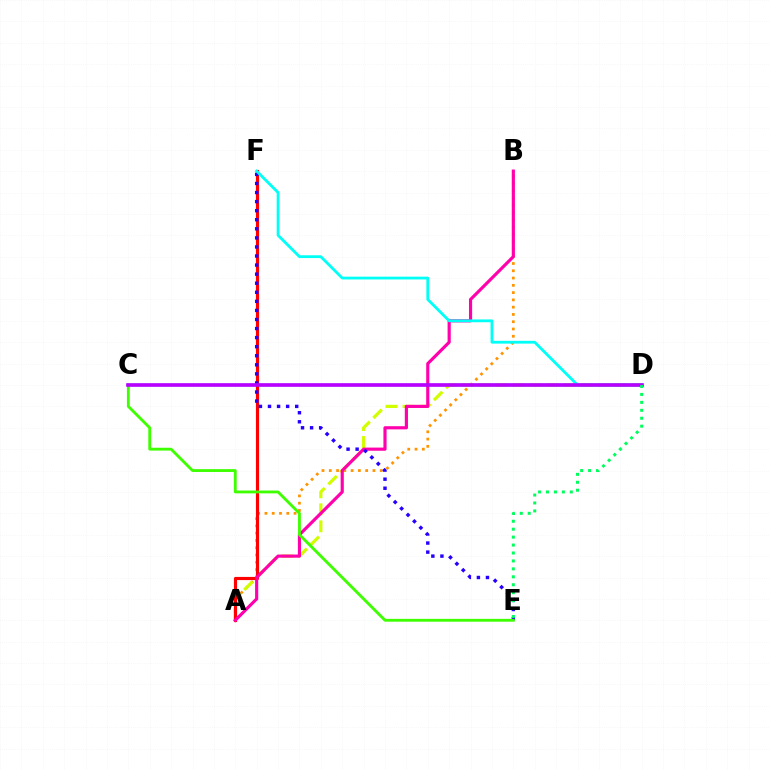{('A', 'B'): [{'color': '#ff9400', 'line_style': 'dotted', 'thickness': 1.98}, {'color': '#ff00ac', 'line_style': 'solid', 'thickness': 2.27}], ('A', 'D'): [{'color': '#d1ff00', 'line_style': 'dashed', 'thickness': 2.31}], ('A', 'F'): [{'color': '#ff0000', 'line_style': 'solid', 'thickness': 2.27}], ('E', 'F'): [{'color': '#2500ff', 'line_style': 'dotted', 'thickness': 2.46}], ('C', 'D'): [{'color': '#0074ff', 'line_style': 'solid', 'thickness': 1.77}, {'color': '#b900ff', 'line_style': 'solid', 'thickness': 2.57}], ('D', 'F'): [{'color': '#00fff6', 'line_style': 'solid', 'thickness': 2.01}], ('C', 'E'): [{'color': '#3dff00', 'line_style': 'solid', 'thickness': 2.03}], ('D', 'E'): [{'color': '#00ff5c', 'line_style': 'dotted', 'thickness': 2.16}]}